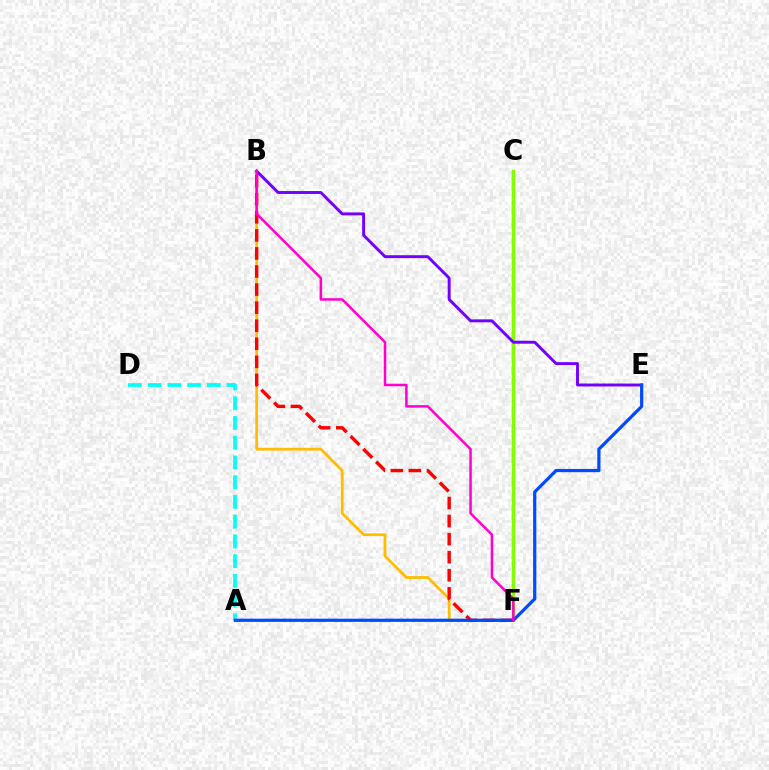{('A', 'D'): [{'color': '#00fff6', 'line_style': 'dashed', 'thickness': 2.68}], ('C', 'F'): [{'color': '#00ff39', 'line_style': 'dashed', 'thickness': 1.56}, {'color': '#84ff00', 'line_style': 'solid', 'thickness': 2.49}], ('B', 'F'): [{'color': '#ffbd00', 'line_style': 'solid', 'thickness': 1.99}, {'color': '#ff0000', 'line_style': 'dashed', 'thickness': 2.45}, {'color': '#ff00cf', 'line_style': 'solid', 'thickness': 1.8}], ('B', 'E'): [{'color': '#7200ff', 'line_style': 'solid', 'thickness': 2.1}], ('A', 'E'): [{'color': '#004bff', 'line_style': 'solid', 'thickness': 2.32}]}